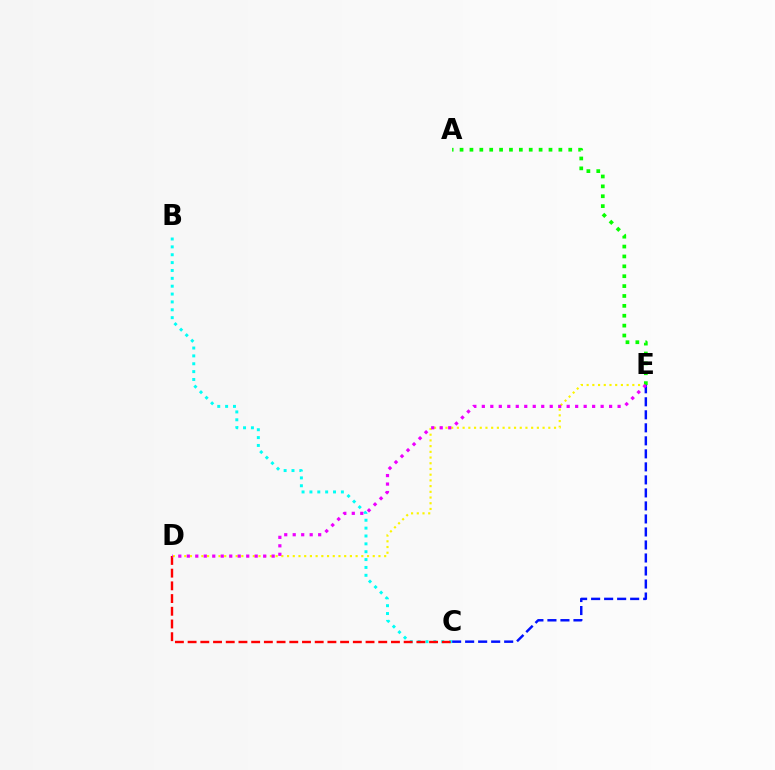{('D', 'E'): [{'color': '#fcf500', 'line_style': 'dotted', 'thickness': 1.55}, {'color': '#ee00ff', 'line_style': 'dotted', 'thickness': 2.31}], ('C', 'E'): [{'color': '#0010ff', 'line_style': 'dashed', 'thickness': 1.77}], ('A', 'E'): [{'color': '#08ff00', 'line_style': 'dotted', 'thickness': 2.68}], ('B', 'C'): [{'color': '#00fff6', 'line_style': 'dotted', 'thickness': 2.14}], ('C', 'D'): [{'color': '#ff0000', 'line_style': 'dashed', 'thickness': 1.73}]}